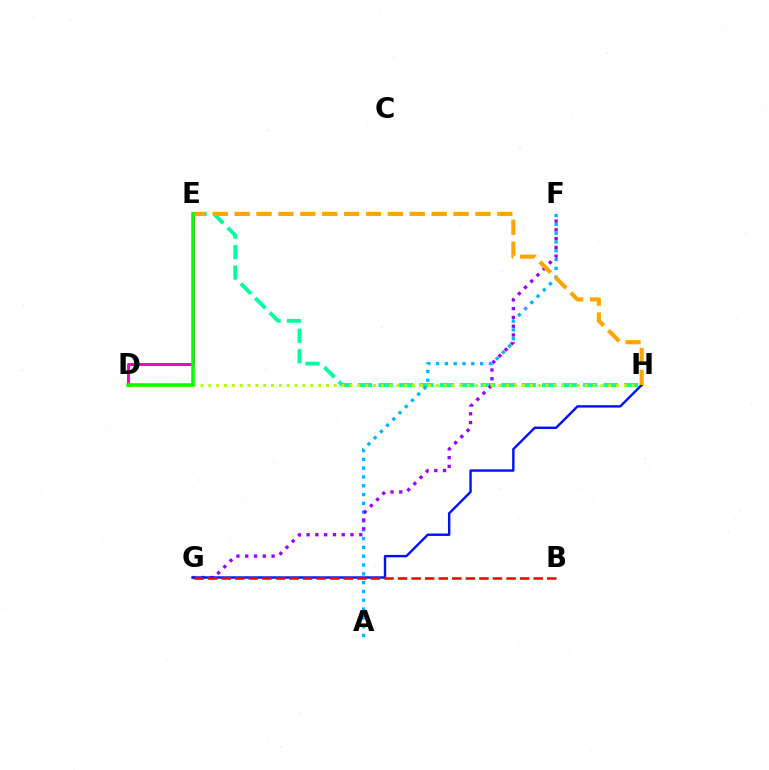{('E', 'H'): [{'color': '#00ff9d', 'line_style': 'dashed', 'thickness': 2.78}, {'color': '#ffa500', 'line_style': 'dashed', 'thickness': 2.97}], ('A', 'F'): [{'color': '#00b5ff', 'line_style': 'dotted', 'thickness': 2.39}], ('D', 'E'): [{'color': '#ff00bd', 'line_style': 'solid', 'thickness': 2.15}, {'color': '#08ff00', 'line_style': 'solid', 'thickness': 2.57}], ('F', 'G'): [{'color': '#9b00ff', 'line_style': 'dotted', 'thickness': 2.38}], ('D', 'H'): [{'color': '#b3ff00', 'line_style': 'dotted', 'thickness': 2.13}], ('G', 'H'): [{'color': '#0010ff', 'line_style': 'solid', 'thickness': 1.73}], ('B', 'G'): [{'color': '#ff0000', 'line_style': 'dashed', 'thickness': 1.84}]}